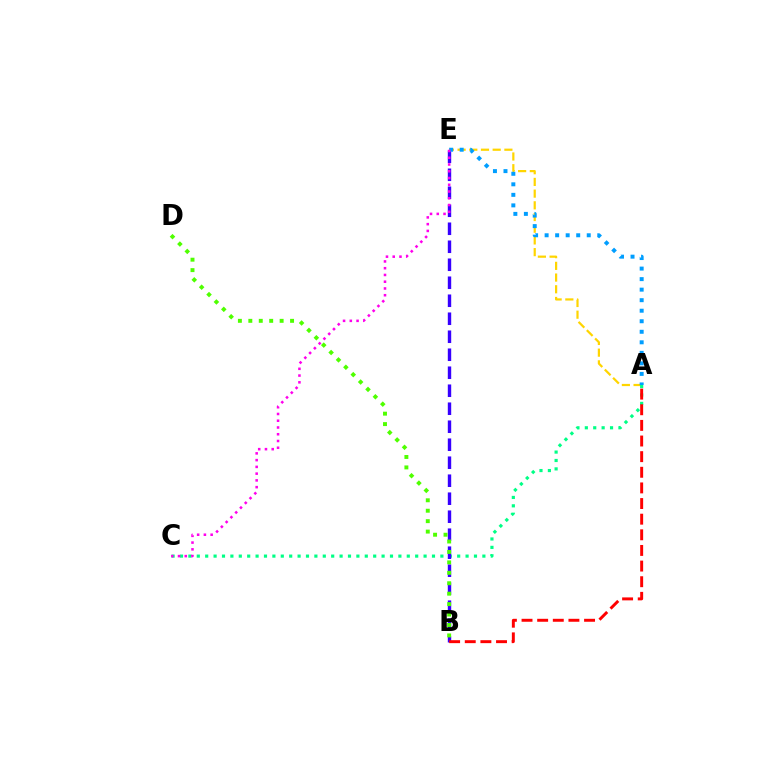{('A', 'E'): [{'color': '#ffd500', 'line_style': 'dashed', 'thickness': 1.59}, {'color': '#009eff', 'line_style': 'dotted', 'thickness': 2.86}], ('A', 'C'): [{'color': '#00ff86', 'line_style': 'dotted', 'thickness': 2.28}], ('B', 'E'): [{'color': '#3700ff', 'line_style': 'dashed', 'thickness': 2.44}], ('A', 'B'): [{'color': '#ff0000', 'line_style': 'dashed', 'thickness': 2.12}], ('C', 'E'): [{'color': '#ff00ed', 'line_style': 'dotted', 'thickness': 1.83}], ('B', 'D'): [{'color': '#4fff00', 'line_style': 'dotted', 'thickness': 2.84}]}